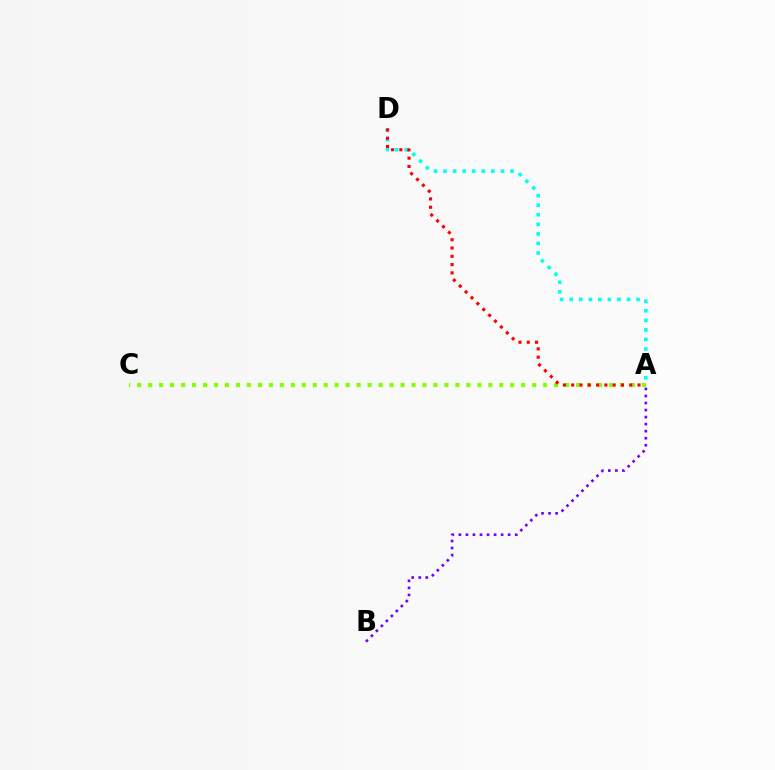{('A', 'C'): [{'color': '#84ff00', 'line_style': 'dotted', 'thickness': 2.98}], ('A', 'D'): [{'color': '#00fff6', 'line_style': 'dotted', 'thickness': 2.6}, {'color': '#ff0000', 'line_style': 'dotted', 'thickness': 2.25}], ('A', 'B'): [{'color': '#7200ff', 'line_style': 'dotted', 'thickness': 1.91}]}